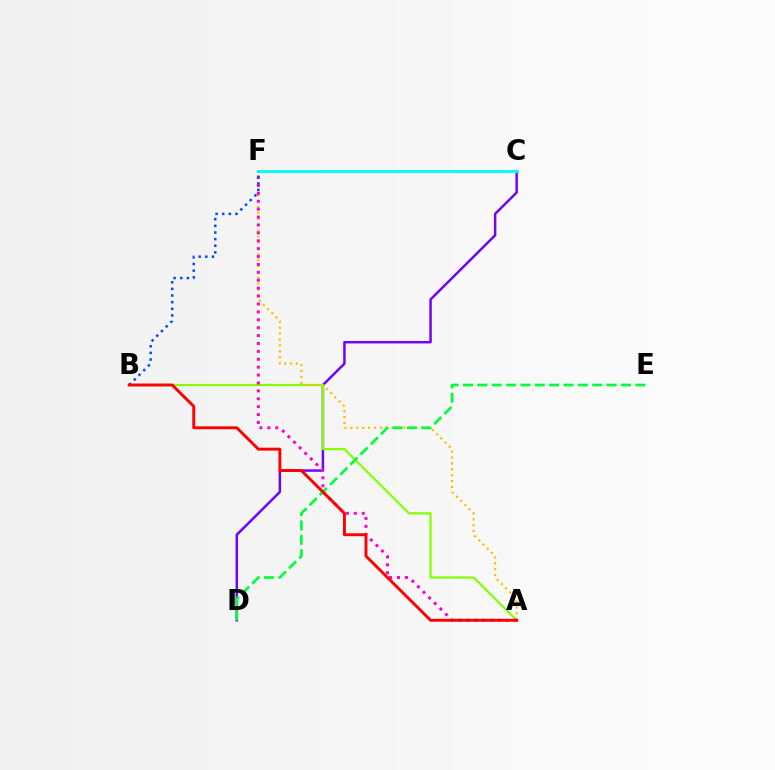{('C', 'D'): [{'color': '#7200ff', 'line_style': 'solid', 'thickness': 1.78}], ('A', 'B'): [{'color': '#84ff00', 'line_style': 'solid', 'thickness': 1.59}, {'color': '#ff0000', 'line_style': 'solid', 'thickness': 2.1}], ('A', 'F'): [{'color': '#ffbd00', 'line_style': 'dotted', 'thickness': 1.6}, {'color': '#ff00cf', 'line_style': 'dotted', 'thickness': 2.15}], ('C', 'F'): [{'color': '#00fff6', 'line_style': 'solid', 'thickness': 2.06}], ('B', 'F'): [{'color': '#004bff', 'line_style': 'dotted', 'thickness': 1.8}], ('D', 'E'): [{'color': '#00ff39', 'line_style': 'dashed', 'thickness': 1.95}]}